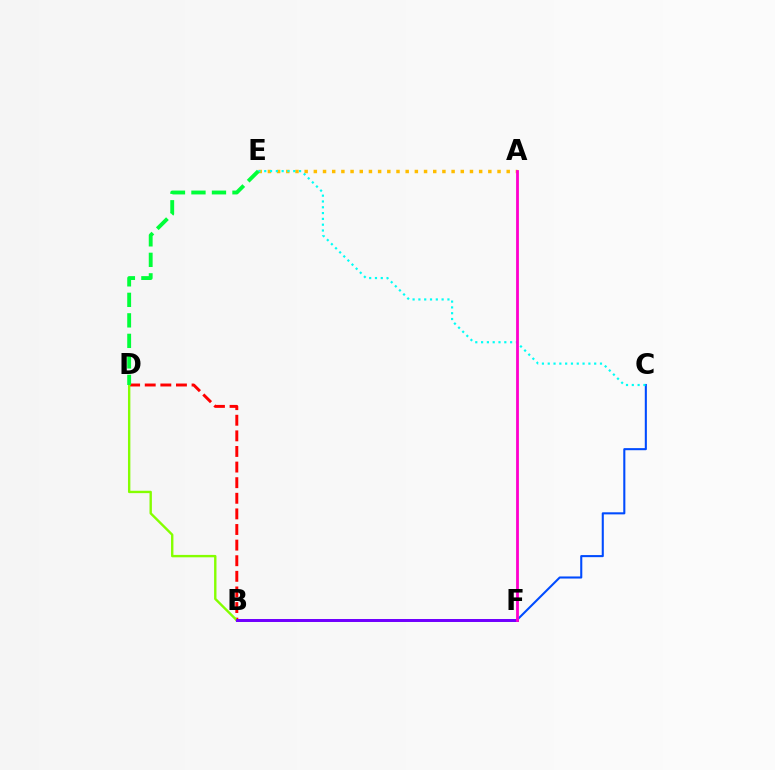{('B', 'C'): [{'color': '#004bff', 'line_style': 'solid', 'thickness': 1.5}], ('B', 'D'): [{'color': '#ff0000', 'line_style': 'dashed', 'thickness': 2.12}, {'color': '#84ff00', 'line_style': 'solid', 'thickness': 1.72}], ('A', 'E'): [{'color': '#ffbd00', 'line_style': 'dotted', 'thickness': 2.5}], ('B', 'F'): [{'color': '#7200ff', 'line_style': 'solid', 'thickness': 2.14}], ('C', 'E'): [{'color': '#00fff6', 'line_style': 'dotted', 'thickness': 1.58}], ('A', 'F'): [{'color': '#ff00cf', 'line_style': 'solid', 'thickness': 2.03}], ('D', 'E'): [{'color': '#00ff39', 'line_style': 'dashed', 'thickness': 2.79}]}